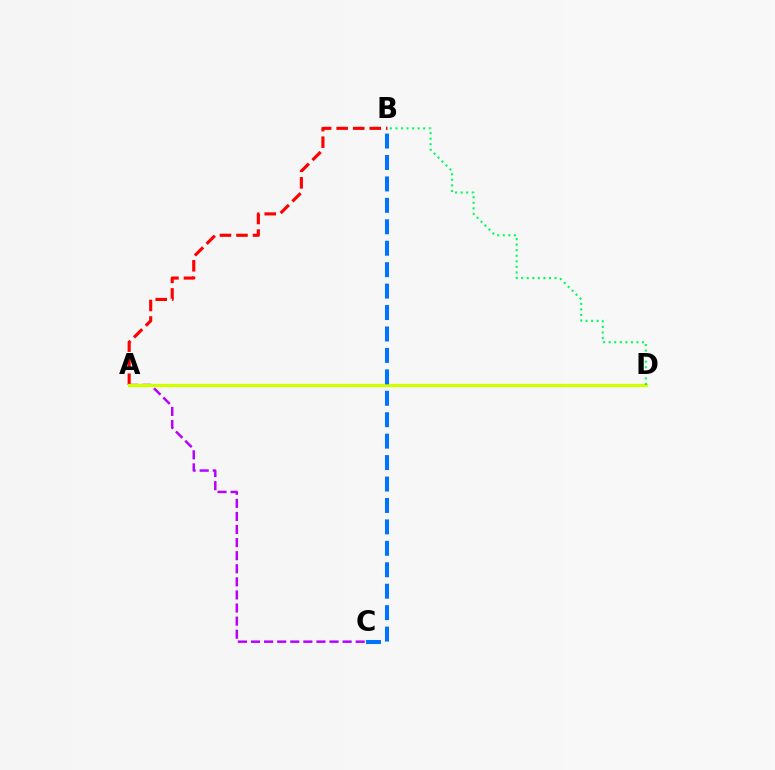{('A', 'B'): [{'color': '#ff0000', 'line_style': 'dashed', 'thickness': 2.25}], ('A', 'C'): [{'color': '#b900ff', 'line_style': 'dashed', 'thickness': 1.78}], ('A', 'D'): [{'color': '#d1ff00', 'line_style': 'solid', 'thickness': 2.37}], ('B', 'C'): [{'color': '#0074ff', 'line_style': 'dashed', 'thickness': 2.91}], ('B', 'D'): [{'color': '#00ff5c', 'line_style': 'dotted', 'thickness': 1.51}]}